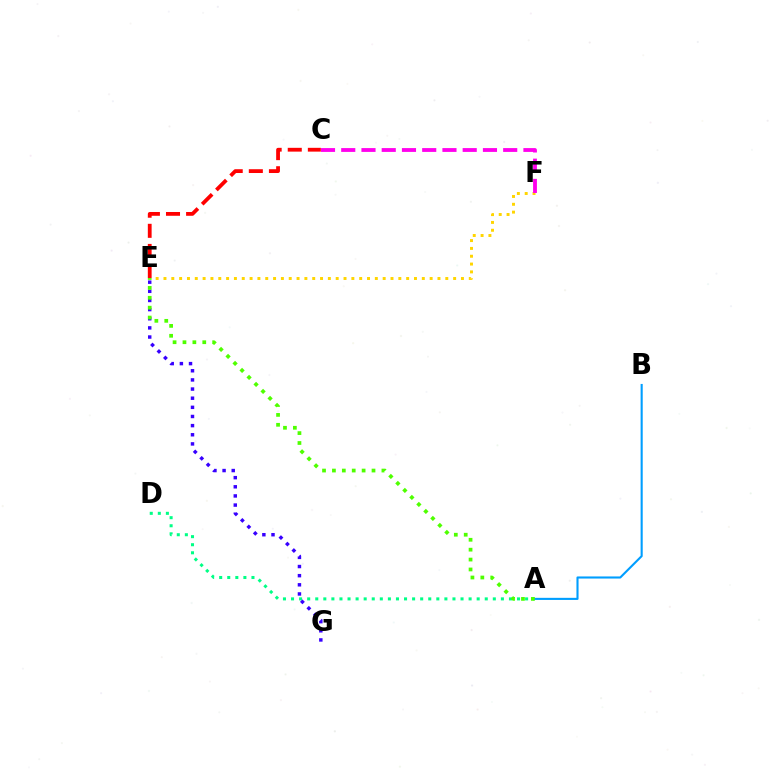{('E', 'F'): [{'color': '#ffd500', 'line_style': 'dotted', 'thickness': 2.13}], ('A', 'D'): [{'color': '#00ff86', 'line_style': 'dotted', 'thickness': 2.19}], ('E', 'G'): [{'color': '#3700ff', 'line_style': 'dotted', 'thickness': 2.48}], ('A', 'B'): [{'color': '#009eff', 'line_style': 'solid', 'thickness': 1.52}], ('C', 'F'): [{'color': '#ff00ed', 'line_style': 'dashed', 'thickness': 2.75}], ('A', 'E'): [{'color': '#4fff00', 'line_style': 'dotted', 'thickness': 2.69}], ('C', 'E'): [{'color': '#ff0000', 'line_style': 'dashed', 'thickness': 2.73}]}